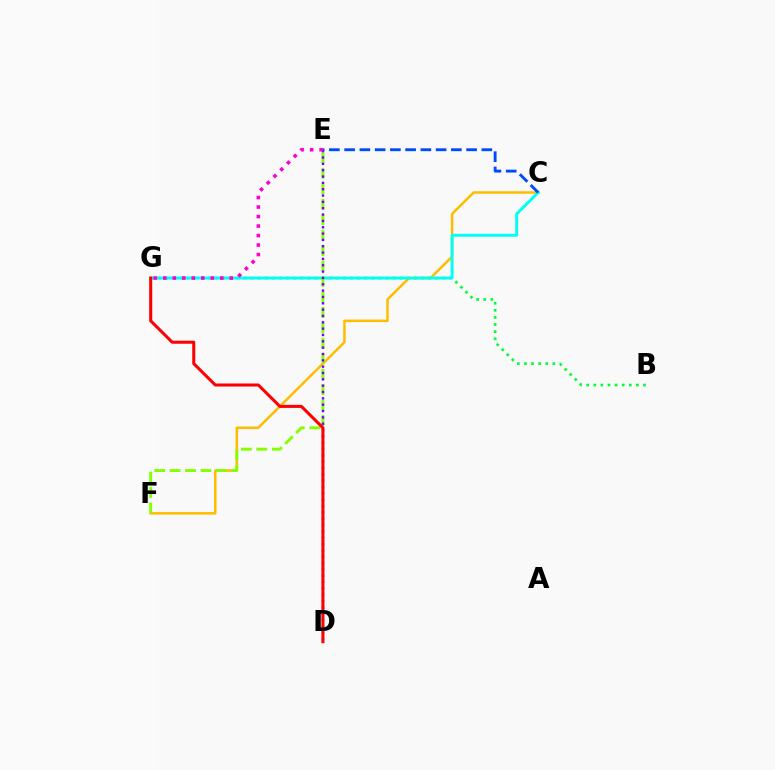{('C', 'F'): [{'color': '#ffbd00', 'line_style': 'solid', 'thickness': 1.82}], ('B', 'G'): [{'color': '#00ff39', 'line_style': 'dotted', 'thickness': 1.93}], ('C', 'G'): [{'color': '#00fff6', 'line_style': 'solid', 'thickness': 2.1}], ('E', 'F'): [{'color': '#84ff00', 'line_style': 'dashed', 'thickness': 2.1}], ('D', 'E'): [{'color': '#7200ff', 'line_style': 'dotted', 'thickness': 1.72}], ('E', 'G'): [{'color': '#ff00cf', 'line_style': 'dotted', 'thickness': 2.58}], ('C', 'E'): [{'color': '#004bff', 'line_style': 'dashed', 'thickness': 2.07}], ('D', 'G'): [{'color': '#ff0000', 'line_style': 'solid', 'thickness': 2.19}]}